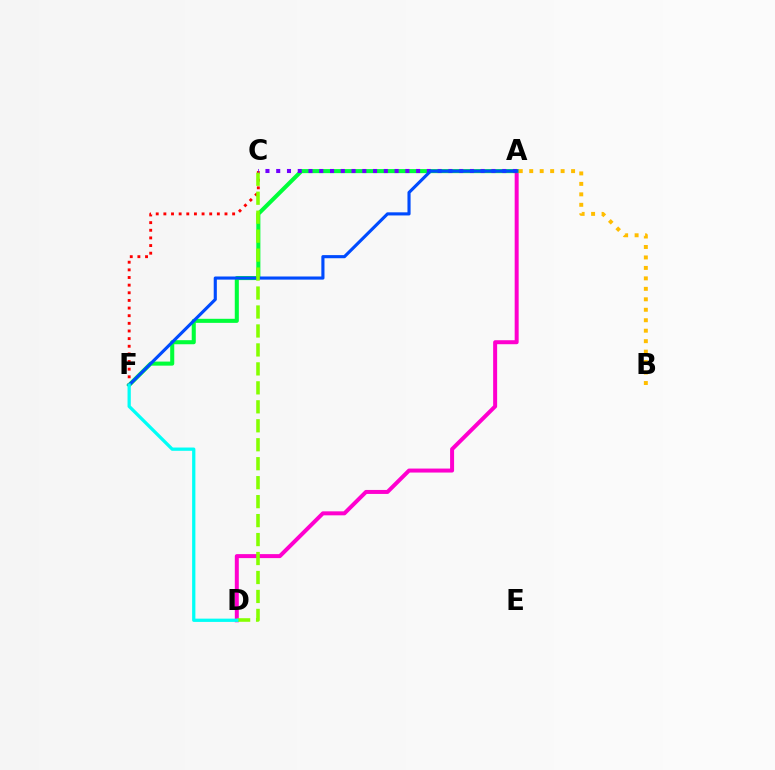{('A', 'D'): [{'color': '#ff00cf', 'line_style': 'solid', 'thickness': 2.87}], ('A', 'F'): [{'color': '#00ff39', 'line_style': 'solid', 'thickness': 2.93}, {'color': '#004bff', 'line_style': 'solid', 'thickness': 2.25}], ('C', 'F'): [{'color': '#ff0000', 'line_style': 'dotted', 'thickness': 2.08}], ('A', 'B'): [{'color': '#ffbd00', 'line_style': 'dotted', 'thickness': 2.84}], ('A', 'C'): [{'color': '#7200ff', 'line_style': 'dotted', 'thickness': 2.92}], ('C', 'D'): [{'color': '#84ff00', 'line_style': 'dashed', 'thickness': 2.58}], ('D', 'F'): [{'color': '#00fff6', 'line_style': 'solid', 'thickness': 2.35}]}